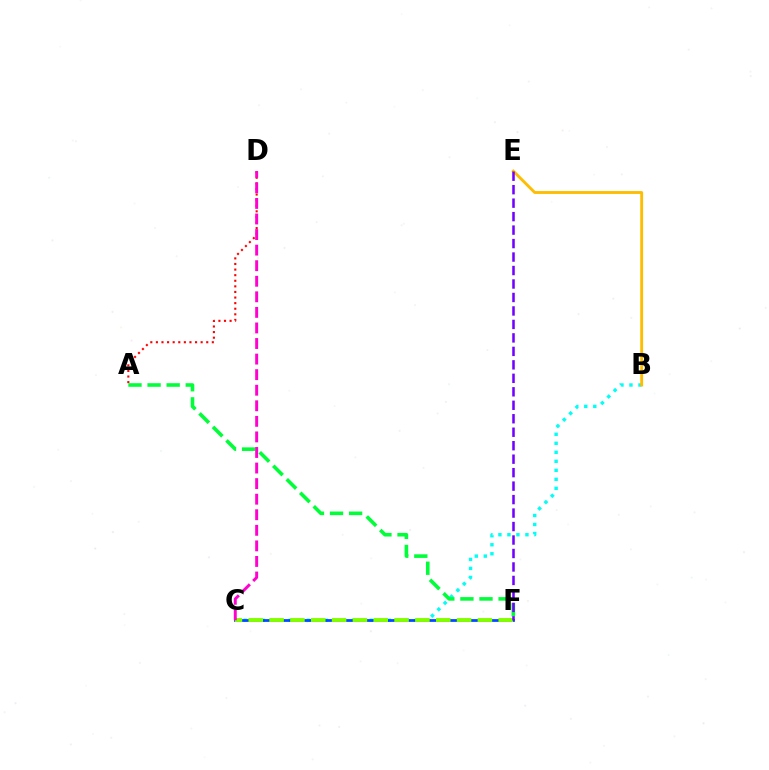{('B', 'C'): [{'color': '#00fff6', 'line_style': 'dotted', 'thickness': 2.45}], ('B', 'E'): [{'color': '#ffbd00', 'line_style': 'solid', 'thickness': 2.06}], ('A', 'D'): [{'color': '#ff0000', 'line_style': 'dotted', 'thickness': 1.52}], ('C', 'F'): [{'color': '#004bff', 'line_style': 'solid', 'thickness': 2.0}, {'color': '#84ff00', 'line_style': 'dashed', 'thickness': 2.83}], ('A', 'F'): [{'color': '#00ff39', 'line_style': 'dashed', 'thickness': 2.59}], ('E', 'F'): [{'color': '#7200ff', 'line_style': 'dashed', 'thickness': 1.83}], ('C', 'D'): [{'color': '#ff00cf', 'line_style': 'dashed', 'thickness': 2.11}]}